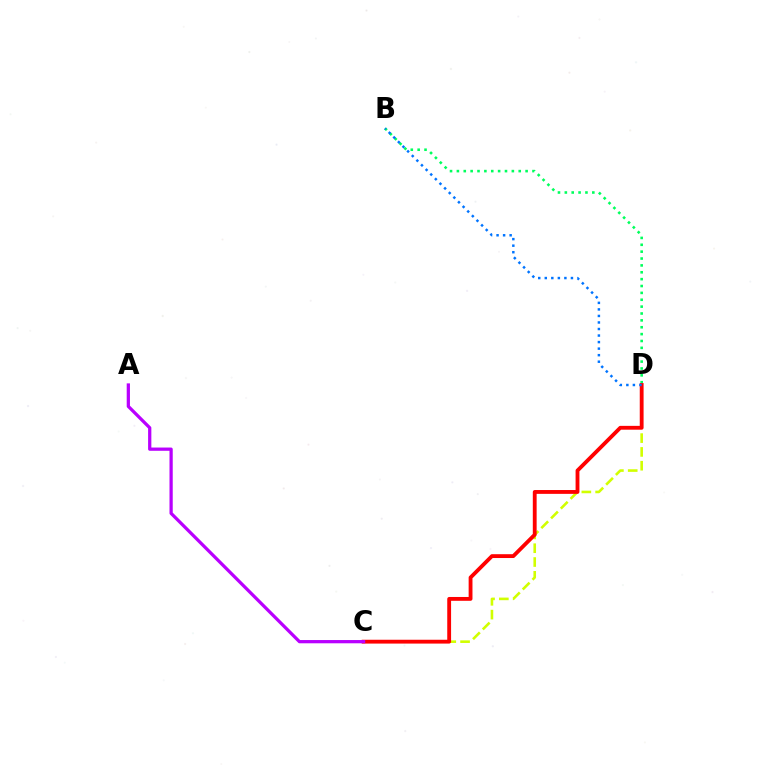{('B', 'D'): [{'color': '#00ff5c', 'line_style': 'dotted', 'thickness': 1.87}, {'color': '#0074ff', 'line_style': 'dotted', 'thickness': 1.78}], ('C', 'D'): [{'color': '#d1ff00', 'line_style': 'dashed', 'thickness': 1.88}, {'color': '#ff0000', 'line_style': 'solid', 'thickness': 2.76}], ('A', 'C'): [{'color': '#b900ff', 'line_style': 'solid', 'thickness': 2.34}]}